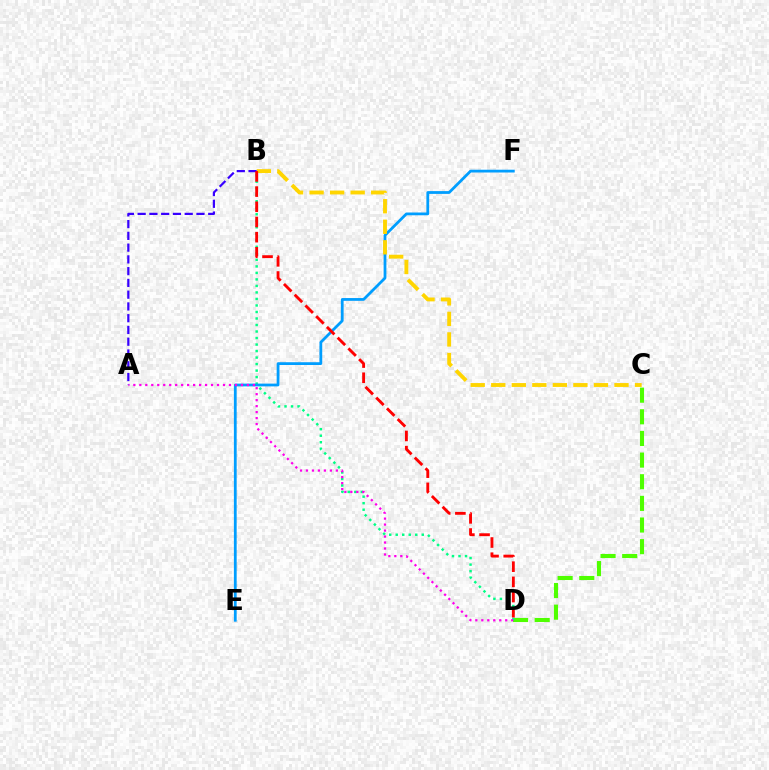{('C', 'D'): [{'color': '#4fff00', 'line_style': 'dashed', 'thickness': 2.94}], ('B', 'D'): [{'color': '#00ff86', 'line_style': 'dotted', 'thickness': 1.77}, {'color': '#ff0000', 'line_style': 'dashed', 'thickness': 2.06}], ('E', 'F'): [{'color': '#009eff', 'line_style': 'solid', 'thickness': 2.0}], ('A', 'D'): [{'color': '#ff00ed', 'line_style': 'dotted', 'thickness': 1.62}], ('B', 'C'): [{'color': '#ffd500', 'line_style': 'dashed', 'thickness': 2.79}], ('A', 'B'): [{'color': '#3700ff', 'line_style': 'dashed', 'thickness': 1.6}]}